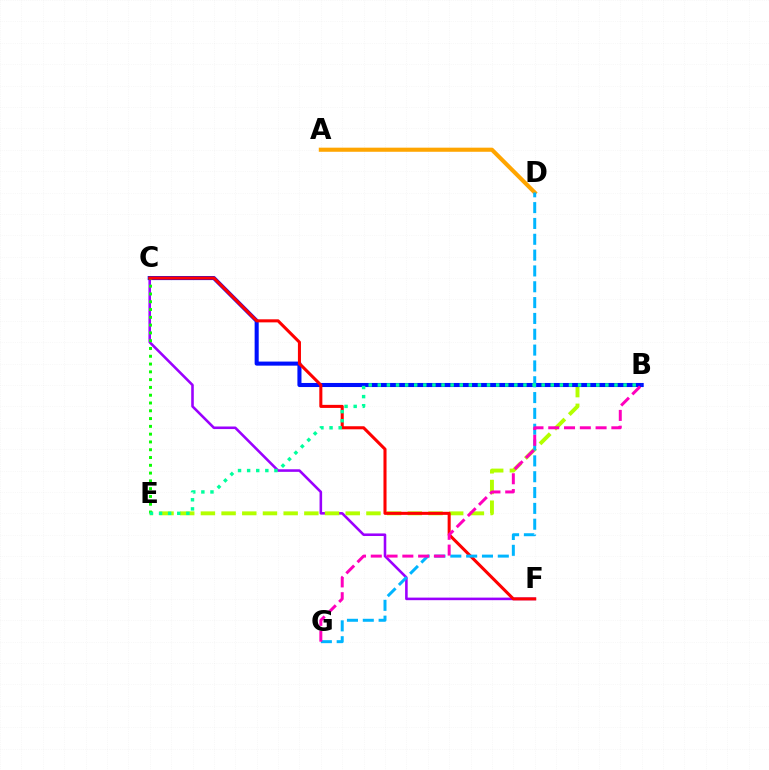{('A', 'D'): [{'color': '#ffa500', 'line_style': 'solid', 'thickness': 2.96}], ('C', 'F'): [{'color': '#9b00ff', 'line_style': 'solid', 'thickness': 1.85}, {'color': '#ff0000', 'line_style': 'solid', 'thickness': 2.2}], ('B', 'E'): [{'color': '#b3ff00', 'line_style': 'dashed', 'thickness': 2.81}, {'color': '#00ff9d', 'line_style': 'dotted', 'thickness': 2.47}], ('B', 'C'): [{'color': '#0010ff', 'line_style': 'solid', 'thickness': 2.93}], ('C', 'E'): [{'color': '#08ff00', 'line_style': 'dotted', 'thickness': 2.12}], ('D', 'G'): [{'color': '#00b5ff', 'line_style': 'dashed', 'thickness': 2.15}], ('B', 'G'): [{'color': '#ff00bd', 'line_style': 'dashed', 'thickness': 2.14}]}